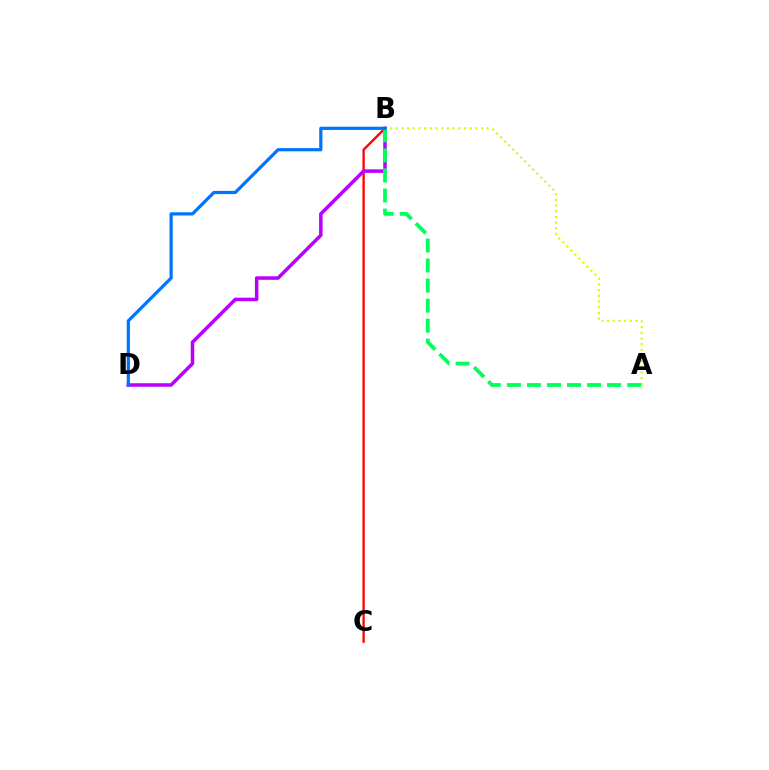{('A', 'B'): [{'color': '#d1ff00', 'line_style': 'dotted', 'thickness': 1.54}, {'color': '#00ff5c', 'line_style': 'dashed', 'thickness': 2.72}], ('B', 'C'): [{'color': '#ff0000', 'line_style': 'solid', 'thickness': 1.68}], ('B', 'D'): [{'color': '#b900ff', 'line_style': 'solid', 'thickness': 2.54}, {'color': '#0074ff', 'line_style': 'solid', 'thickness': 2.31}]}